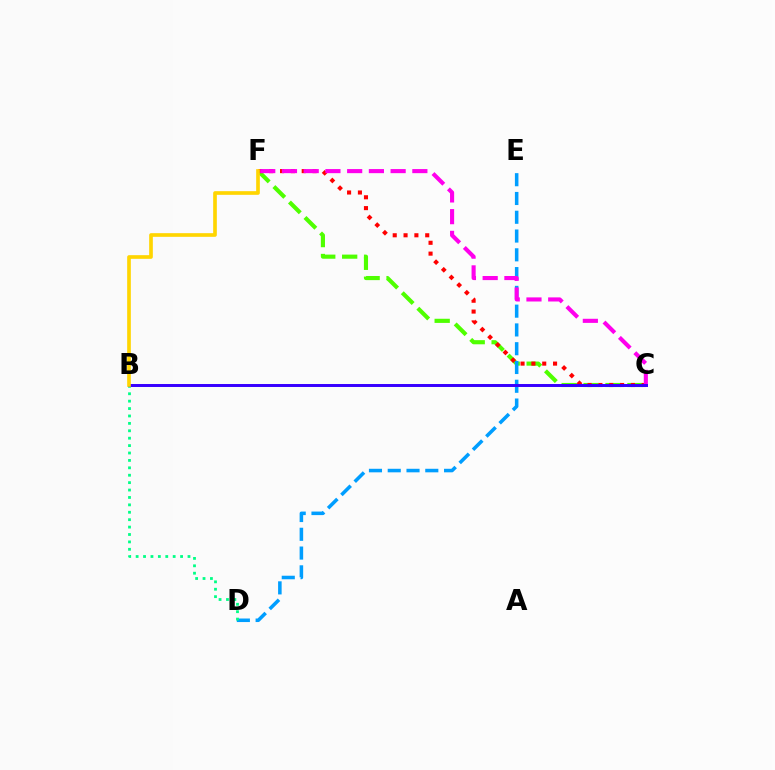{('C', 'F'): [{'color': '#4fff00', 'line_style': 'dashed', 'thickness': 2.98}, {'color': '#ff0000', 'line_style': 'dotted', 'thickness': 2.94}, {'color': '#ff00ed', 'line_style': 'dashed', 'thickness': 2.95}], ('D', 'E'): [{'color': '#009eff', 'line_style': 'dashed', 'thickness': 2.55}], ('B', 'D'): [{'color': '#00ff86', 'line_style': 'dotted', 'thickness': 2.01}], ('B', 'C'): [{'color': '#3700ff', 'line_style': 'solid', 'thickness': 2.14}], ('B', 'F'): [{'color': '#ffd500', 'line_style': 'solid', 'thickness': 2.64}]}